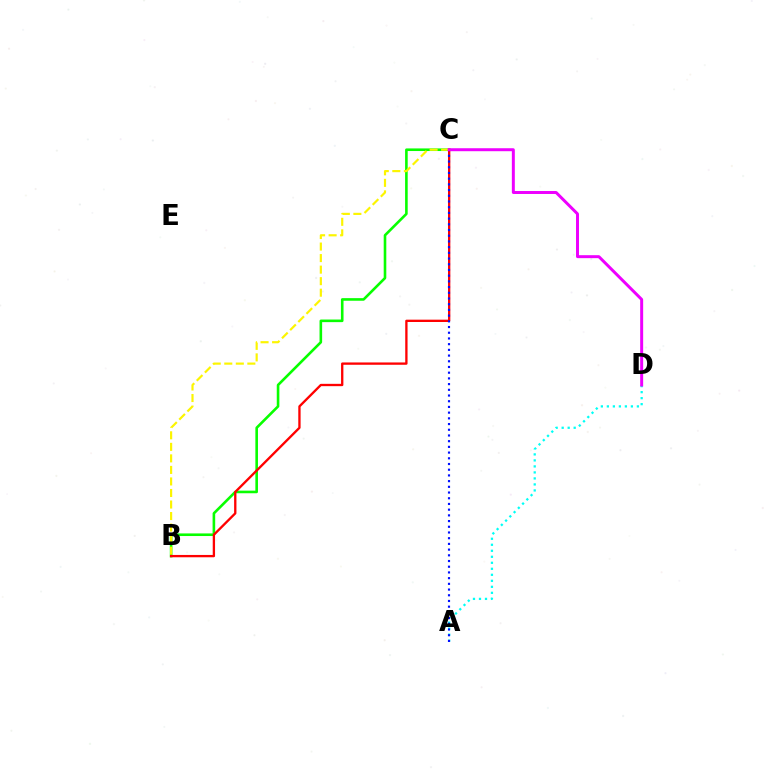{('B', 'C'): [{'color': '#08ff00', 'line_style': 'solid', 'thickness': 1.88}, {'color': '#fcf500', 'line_style': 'dashed', 'thickness': 1.57}, {'color': '#ff0000', 'line_style': 'solid', 'thickness': 1.67}], ('A', 'D'): [{'color': '#00fff6', 'line_style': 'dotted', 'thickness': 1.63}], ('A', 'C'): [{'color': '#0010ff', 'line_style': 'dotted', 'thickness': 1.55}], ('C', 'D'): [{'color': '#ee00ff', 'line_style': 'solid', 'thickness': 2.14}]}